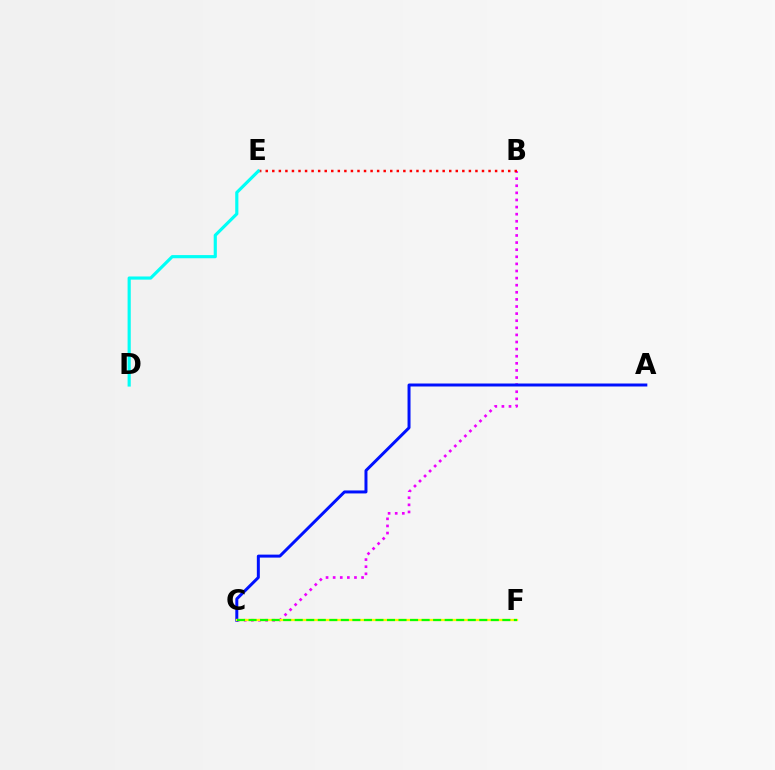{('B', 'C'): [{'color': '#ee00ff', 'line_style': 'dotted', 'thickness': 1.93}], ('A', 'C'): [{'color': '#0010ff', 'line_style': 'solid', 'thickness': 2.15}], ('C', 'F'): [{'color': '#fcf500', 'line_style': 'solid', 'thickness': 1.66}, {'color': '#08ff00', 'line_style': 'dashed', 'thickness': 1.57}], ('B', 'E'): [{'color': '#ff0000', 'line_style': 'dotted', 'thickness': 1.78}], ('D', 'E'): [{'color': '#00fff6', 'line_style': 'solid', 'thickness': 2.27}]}